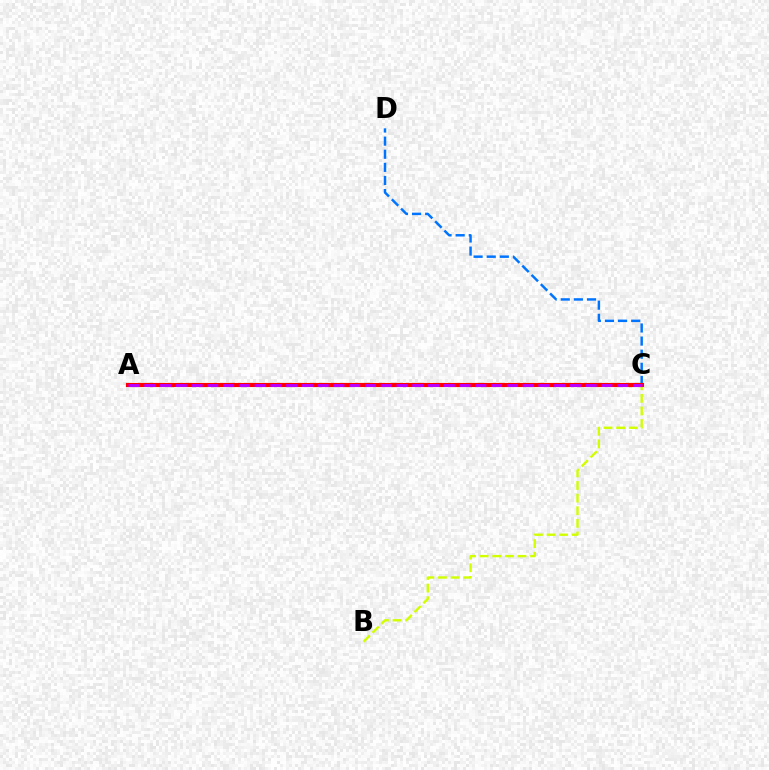{('A', 'C'): [{'color': '#00ff5c', 'line_style': 'dotted', 'thickness': 1.7}, {'color': '#ff0000', 'line_style': 'solid', 'thickness': 2.97}, {'color': '#b900ff', 'line_style': 'dashed', 'thickness': 2.14}], ('C', 'D'): [{'color': '#0074ff', 'line_style': 'dashed', 'thickness': 1.78}], ('B', 'C'): [{'color': '#d1ff00', 'line_style': 'dashed', 'thickness': 1.71}]}